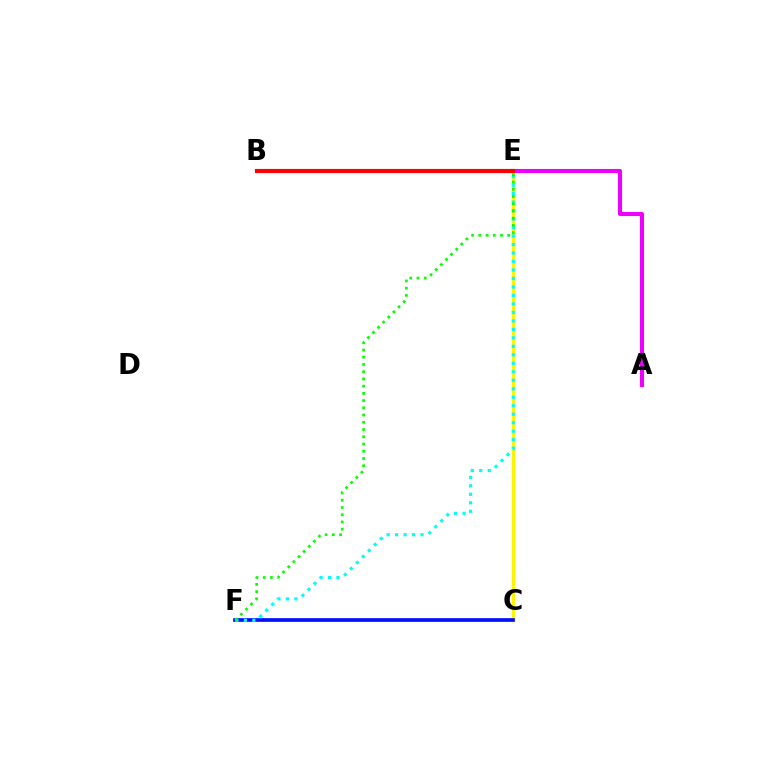{('C', 'E'): [{'color': '#fcf500', 'line_style': 'solid', 'thickness': 2.48}], ('C', 'F'): [{'color': '#0010ff', 'line_style': 'solid', 'thickness': 2.66}], ('E', 'F'): [{'color': '#00fff6', 'line_style': 'dotted', 'thickness': 2.31}, {'color': '#08ff00', 'line_style': 'dotted', 'thickness': 1.96}], ('A', 'E'): [{'color': '#ee00ff', 'line_style': 'solid', 'thickness': 2.94}], ('B', 'E'): [{'color': '#ff0000', 'line_style': 'solid', 'thickness': 2.99}]}